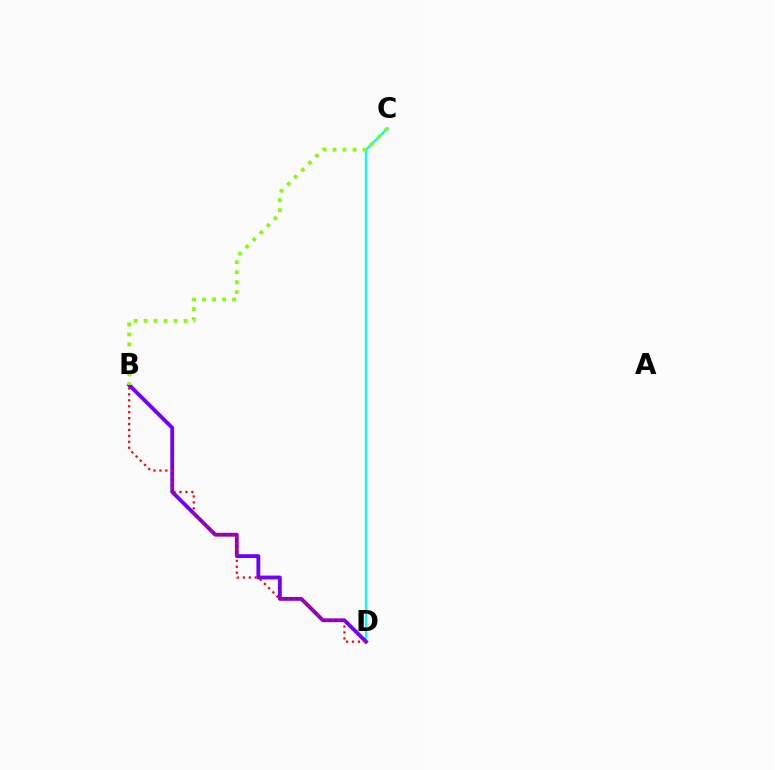{('C', 'D'): [{'color': '#00fff6', 'line_style': 'solid', 'thickness': 1.62}], ('B', 'D'): [{'color': '#7200ff', 'line_style': 'solid', 'thickness': 2.75}, {'color': '#ff0000', 'line_style': 'dotted', 'thickness': 1.61}], ('B', 'C'): [{'color': '#84ff00', 'line_style': 'dotted', 'thickness': 2.71}]}